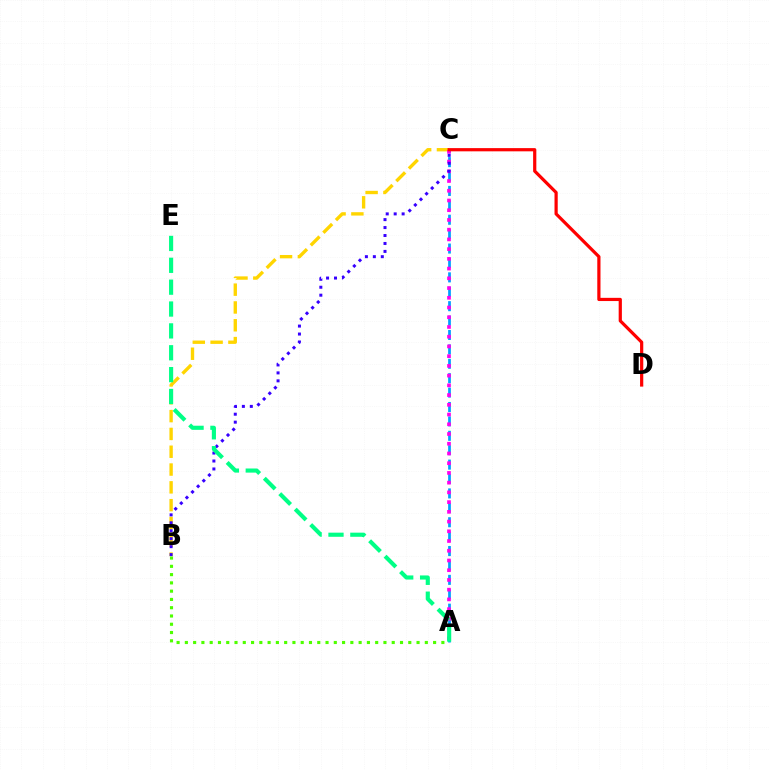{('A', 'C'): [{'color': '#009eff', 'line_style': 'dashed', 'thickness': 1.96}, {'color': '#ff00ed', 'line_style': 'dotted', 'thickness': 2.64}], ('B', 'C'): [{'color': '#ffd500', 'line_style': 'dashed', 'thickness': 2.42}, {'color': '#3700ff', 'line_style': 'dotted', 'thickness': 2.16}], ('A', 'B'): [{'color': '#4fff00', 'line_style': 'dotted', 'thickness': 2.25}], ('A', 'E'): [{'color': '#00ff86', 'line_style': 'dashed', 'thickness': 2.97}], ('C', 'D'): [{'color': '#ff0000', 'line_style': 'solid', 'thickness': 2.31}]}